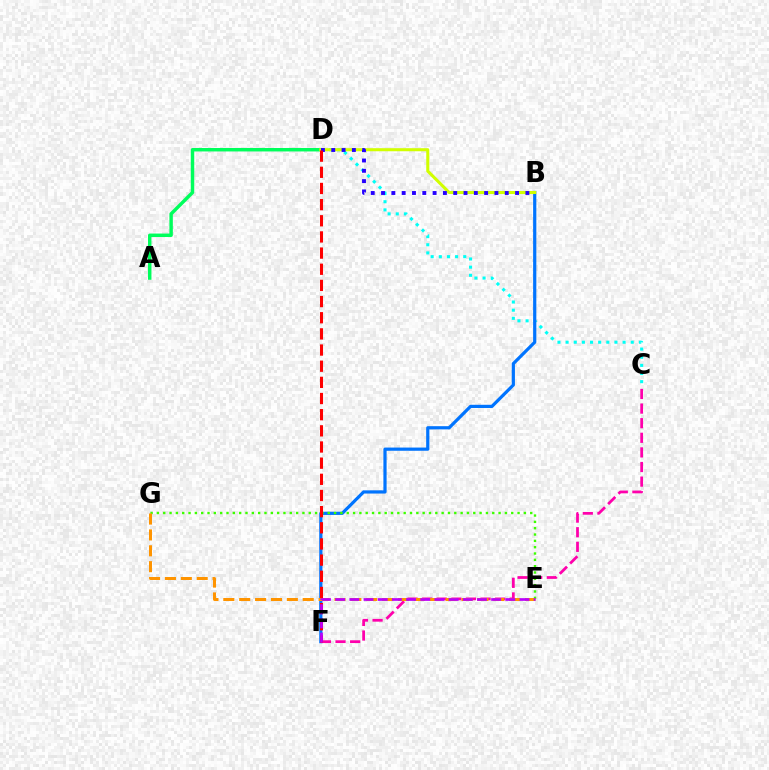{('C', 'D'): [{'color': '#00fff6', 'line_style': 'dotted', 'thickness': 2.21}], ('A', 'D'): [{'color': '#00ff5c', 'line_style': 'solid', 'thickness': 2.48}], ('B', 'F'): [{'color': '#0074ff', 'line_style': 'solid', 'thickness': 2.31}], ('B', 'D'): [{'color': '#d1ff00', 'line_style': 'solid', 'thickness': 2.2}, {'color': '#2500ff', 'line_style': 'dotted', 'thickness': 2.8}], ('E', 'G'): [{'color': '#3dff00', 'line_style': 'dotted', 'thickness': 1.72}, {'color': '#ff9400', 'line_style': 'dashed', 'thickness': 2.16}], ('C', 'F'): [{'color': '#ff00ac', 'line_style': 'dashed', 'thickness': 1.98}], ('D', 'F'): [{'color': '#ff0000', 'line_style': 'dashed', 'thickness': 2.2}], ('E', 'F'): [{'color': '#b900ff', 'line_style': 'dashed', 'thickness': 1.93}]}